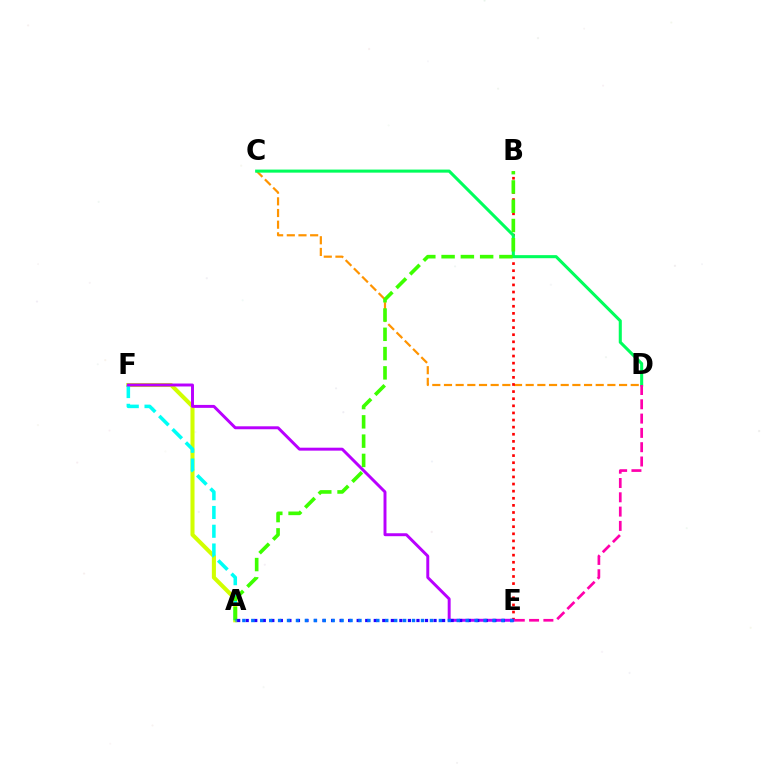{('C', 'D'): [{'color': '#ff9400', 'line_style': 'dashed', 'thickness': 1.59}, {'color': '#00ff5c', 'line_style': 'solid', 'thickness': 2.21}], ('A', 'F'): [{'color': '#d1ff00', 'line_style': 'solid', 'thickness': 2.92}, {'color': '#00fff6', 'line_style': 'dashed', 'thickness': 2.55}], ('B', 'E'): [{'color': '#ff0000', 'line_style': 'dotted', 'thickness': 1.93}], ('E', 'F'): [{'color': '#b900ff', 'line_style': 'solid', 'thickness': 2.12}], ('A', 'B'): [{'color': '#3dff00', 'line_style': 'dashed', 'thickness': 2.62}], ('A', 'E'): [{'color': '#2500ff', 'line_style': 'dotted', 'thickness': 2.32}, {'color': '#0074ff', 'line_style': 'dotted', 'thickness': 2.43}], ('D', 'E'): [{'color': '#ff00ac', 'line_style': 'dashed', 'thickness': 1.94}]}